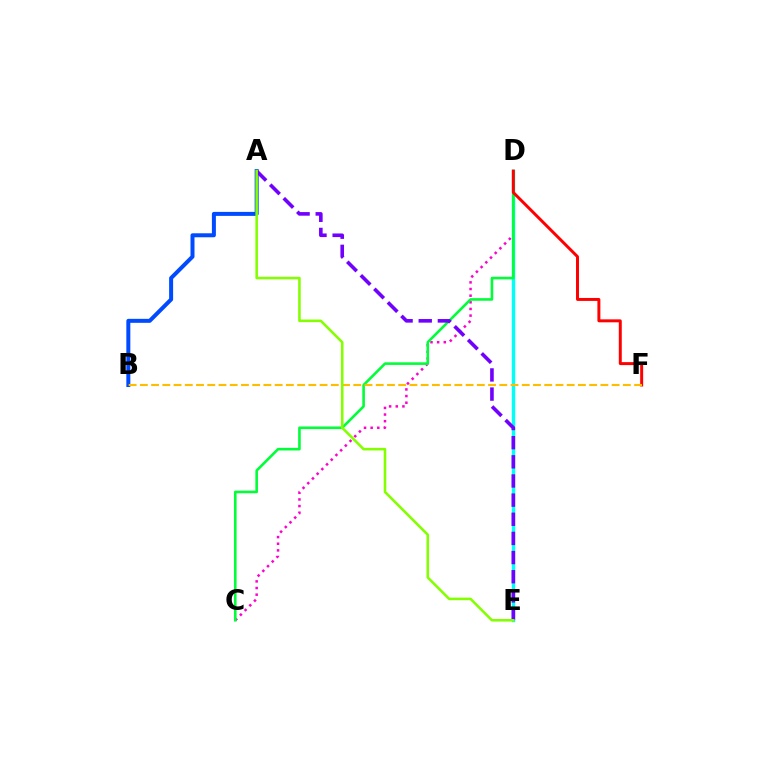{('C', 'D'): [{'color': '#ff00cf', 'line_style': 'dotted', 'thickness': 1.81}, {'color': '#00ff39', 'line_style': 'solid', 'thickness': 1.88}], ('D', 'E'): [{'color': '#00fff6', 'line_style': 'solid', 'thickness': 2.46}], ('A', 'B'): [{'color': '#004bff', 'line_style': 'solid', 'thickness': 2.87}], ('A', 'E'): [{'color': '#7200ff', 'line_style': 'dashed', 'thickness': 2.6}, {'color': '#84ff00', 'line_style': 'solid', 'thickness': 1.85}], ('D', 'F'): [{'color': '#ff0000', 'line_style': 'solid', 'thickness': 2.14}], ('B', 'F'): [{'color': '#ffbd00', 'line_style': 'dashed', 'thickness': 1.53}]}